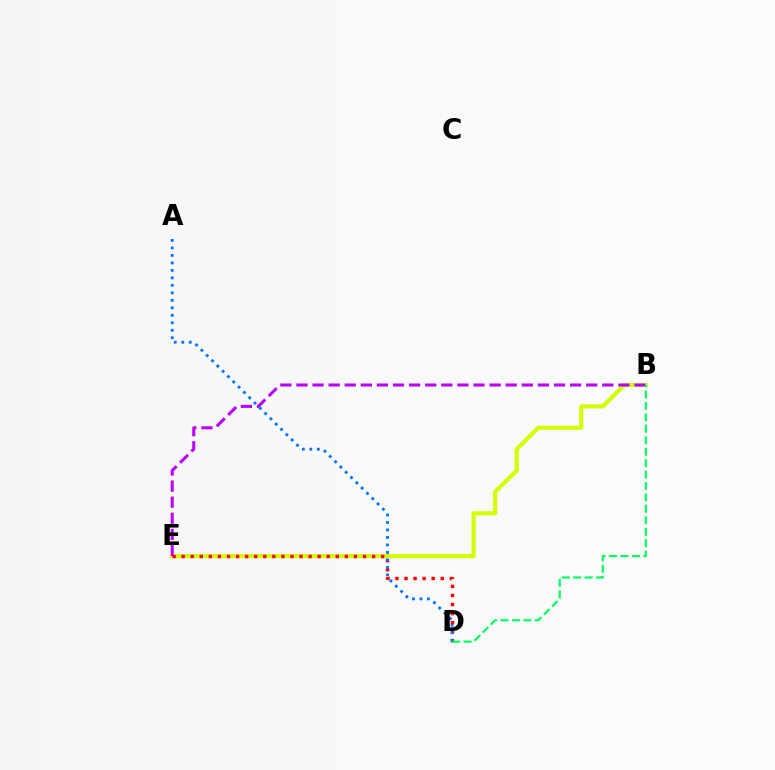{('B', 'E'): [{'color': '#d1ff00', 'line_style': 'solid', 'thickness': 2.98}, {'color': '#b900ff', 'line_style': 'dashed', 'thickness': 2.19}], ('D', 'E'): [{'color': '#ff0000', 'line_style': 'dotted', 'thickness': 2.46}], ('A', 'D'): [{'color': '#0074ff', 'line_style': 'dotted', 'thickness': 2.03}], ('B', 'D'): [{'color': '#00ff5c', 'line_style': 'dashed', 'thickness': 1.55}]}